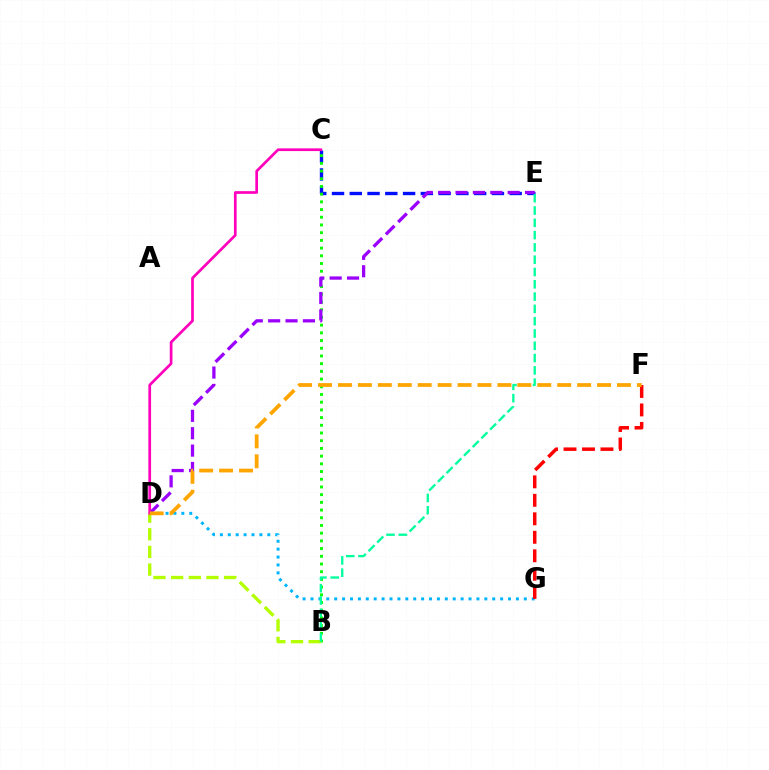{('C', 'E'): [{'color': '#0010ff', 'line_style': 'dashed', 'thickness': 2.41}], ('B', 'C'): [{'color': '#08ff00', 'line_style': 'dotted', 'thickness': 2.09}], ('D', 'E'): [{'color': '#9b00ff', 'line_style': 'dashed', 'thickness': 2.36}], ('B', 'D'): [{'color': '#b3ff00', 'line_style': 'dashed', 'thickness': 2.4}], ('D', 'G'): [{'color': '#00b5ff', 'line_style': 'dotted', 'thickness': 2.15}], ('B', 'E'): [{'color': '#00ff9d', 'line_style': 'dashed', 'thickness': 1.67}], ('C', 'D'): [{'color': '#ff00bd', 'line_style': 'solid', 'thickness': 1.95}], ('F', 'G'): [{'color': '#ff0000', 'line_style': 'dashed', 'thickness': 2.51}], ('D', 'F'): [{'color': '#ffa500', 'line_style': 'dashed', 'thickness': 2.71}]}